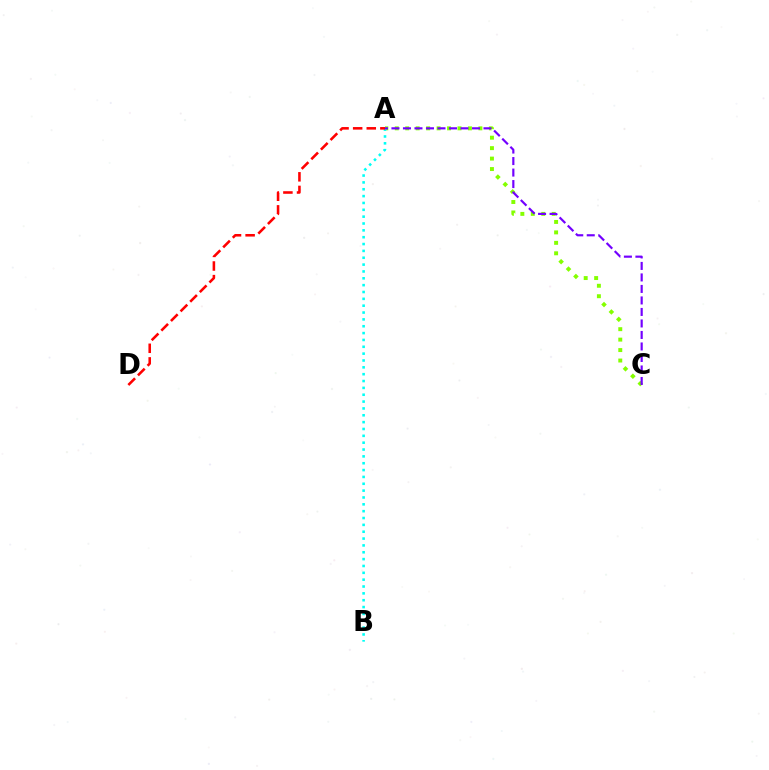{('A', 'C'): [{'color': '#84ff00', 'line_style': 'dotted', 'thickness': 2.84}, {'color': '#7200ff', 'line_style': 'dashed', 'thickness': 1.56}], ('A', 'B'): [{'color': '#00fff6', 'line_style': 'dotted', 'thickness': 1.86}], ('A', 'D'): [{'color': '#ff0000', 'line_style': 'dashed', 'thickness': 1.85}]}